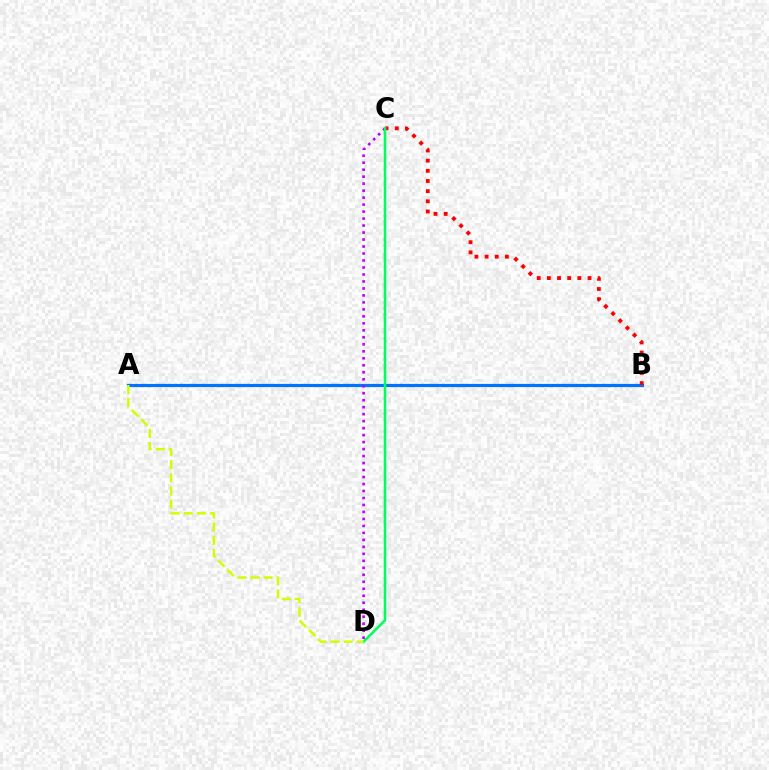{('A', 'B'): [{'color': '#0074ff', 'line_style': 'solid', 'thickness': 2.3}], ('B', 'C'): [{'color': '#ff0000', 'line_style': 'dotted', 'thickness': 2.76}], ('C', 'D'): [{'color': '#b900ff', 'line_style': 'dotted', 'thickness': 1.9}, {'color': '#00ff5c', 'line_style': 'solid', 'thickness': 1.85}], ('A', 'D'): [{'color': '#d1ff00', 'line_style': 'dashed', 'thickness': 1.79}]}